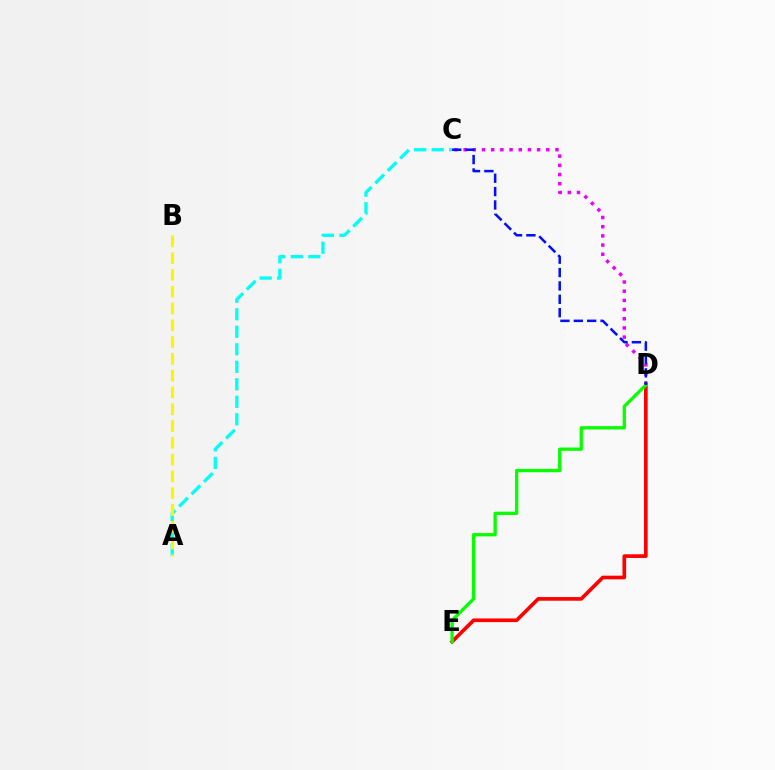{('C', 'D'): [{'color': '#ee00ff', 'line_style': 'dotted', 'thickness': 2.5}, {'color': '#0010ff', 'line_style': 'dashed', 'thickness': 1.82}], ('D', 'E'): [{'color': '#ff0000', 'line_style': 'solid', 'thickness': 2.64}, {'color': '#08ff00', 'line_style': 'solid', 'thickness': 2.39}], ('A', 'C'): [{'color': '#00fff6', 'line_style': 'dashed', 'thickness': 2.38}], ('A', 'B'): [{'color': '#fcf500', 'line_style': 'dashed', 'thickness': 2.28}]}